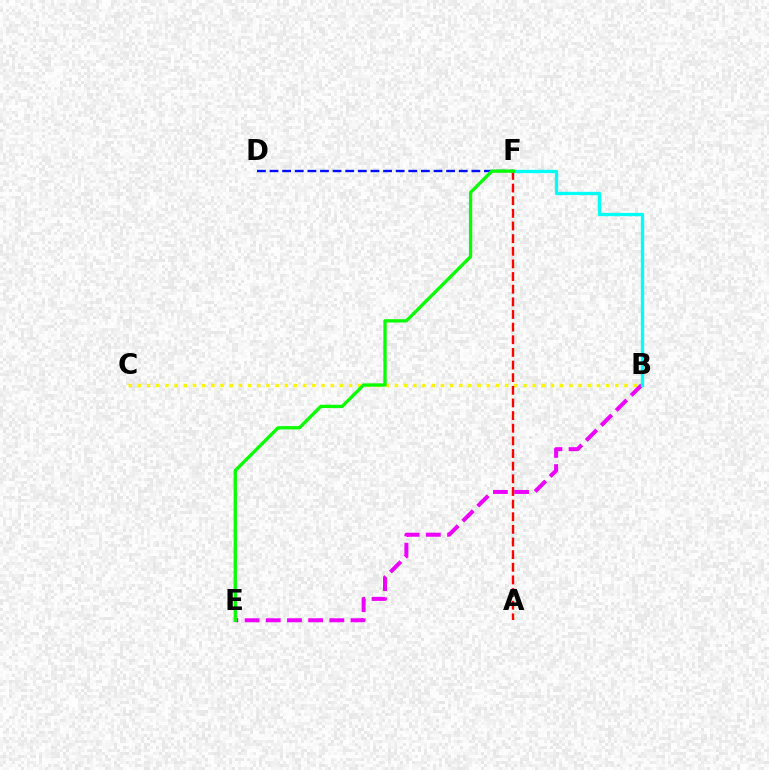{('B', 'C'): [{'color': '#fcf500', 'line_style': 'dotted', 'thickness': 2.49}], ('B', 'E'): [{'color': '#ee00ff', 'line_style': 'dashed', 'thickness': 2.88}], ('B', 'F'): [{'color': '#00fff6', 'line_style': 'solid', 'thickness': 2.39}], ('A', 'F'): [{'color': '#ff0000', 'line_style': 'dashed', 'thickness': 1.72}], ('D', 'F'): [{'color': '#0010ff', 'line_style': 'dashed', 'thickness': 1.71}], ('E', 'F'): [{'color': '#08ff00', 'line_style': 'solid', 'thickness': 2.38}]}